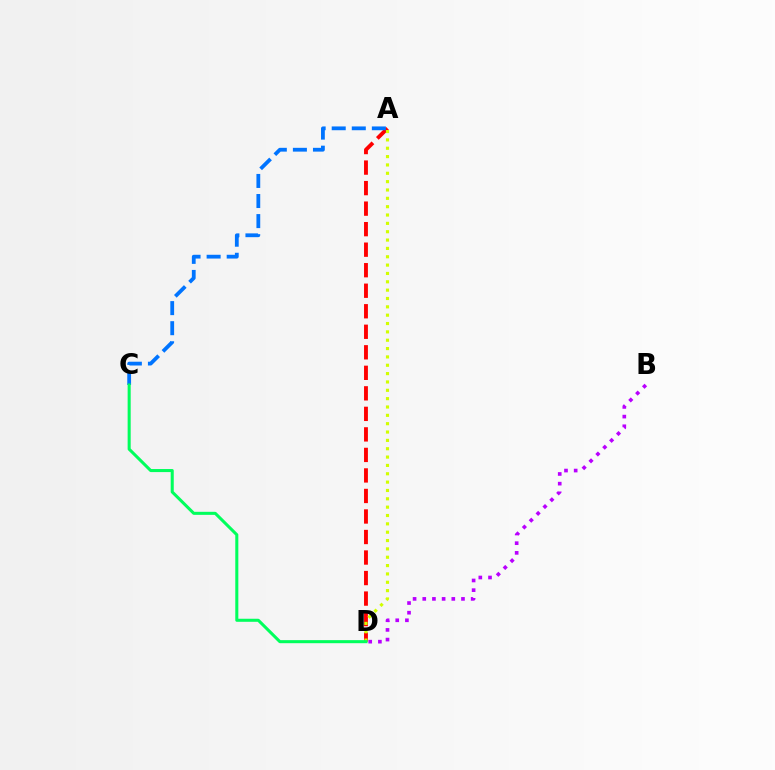{('A', 'D'): [{'color': '#ff0000', 'line_style': 'dashed', 'thickness': 2.79}, {'color': '#d1ff00', 'line_style': 'dotted', 'thickness': 2.27}], ('A', 'C'): [{'color': '#0074ff', 'line_style': 'dashed', 'thickness': 2.73}], ('C', 'D'): [{'color': '#00ff5c', 'line_style': 'solid', 'thickness': 2.2}], ('B', 'D'): [{'color': '#b900ff', 'line_style': 'dotted', 'thickness': 2.63}]}